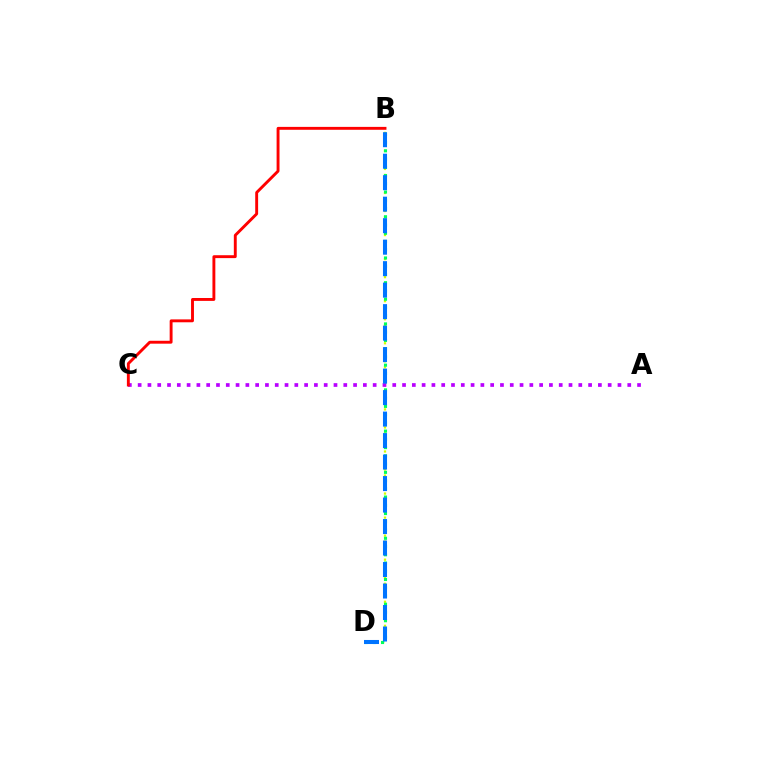{('B', 'D'): [{'color': '#d1ff00', 'line_style': 'dotted', 'thickness': 1.63}, {'color': '#00ff5c', 'line_style': 'dotted', 'thickness': 2.24}, {'color': '#0074ff', 'line_style': 'dashed', 'thickness': 2.92}], ('A', 'C'): [{'color': '#b900ff', 'line_style': 'dotted', 'thickness': 2.66}], ('B', 'C'): [{'color': '#ff0000', 'line_style': 'solid', 'thickness': 2.09}]}